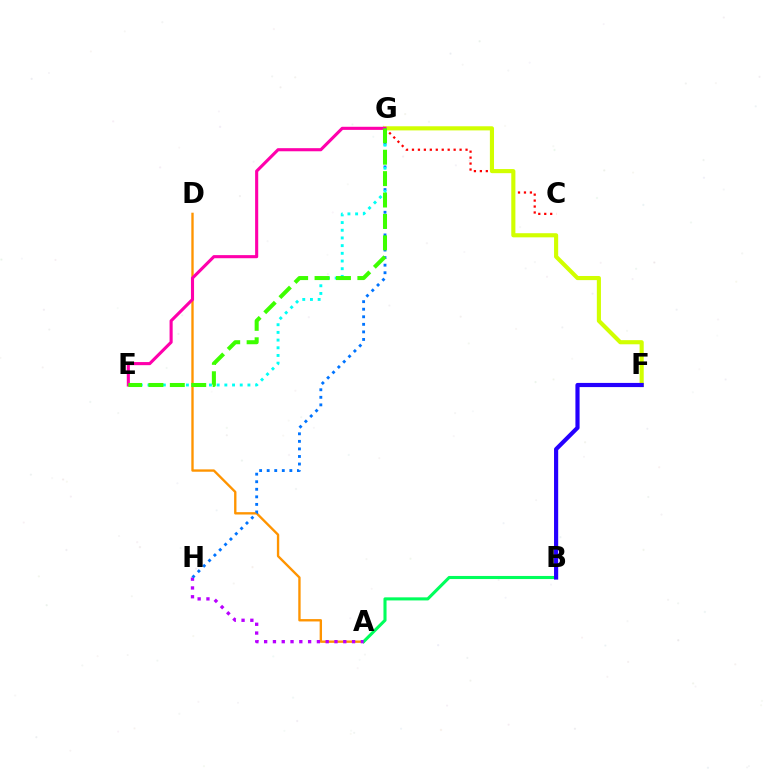{('A', 'D'): [{'color': '#ff9400', 'line_style': 'solid', 'thickness': 1.7}], ('A', 'B'): [{'color': '#00ff5c', 'line_style': 'solid', 'thickness': 2.22}], ('A', 'H'): [{'color': '#b900ff', 'line_style': 'dotted', 'thickness': 2.39}], ('C', 'G'): [{'color': '#ff0000', 'line_style': 'dotted', 'thickness': 1.62}], ('G', 'H'): [{'color': '#0074ff', 'line_style': 'dotted', 'thickness': 2.05}], ('F', 'G'): [{'color': '#d1ff00', 'line_style': 'solid', 'thickness': 2.97}], ('E', 'G'): [{'color': '#00fff6', 'line_style': 'dotted', 'thickness': 2.09}, {'color': '#ff00ac', 'line_style': 'solid', 'thickness': 2.23}, {'color': '#3dff00', 'line_style': 'dashed', 'thickness': 2.91}], ('B', 'F'): [{'color': '#2500ff', 'line_style': 'solid', 'thickness': 3.0}]}